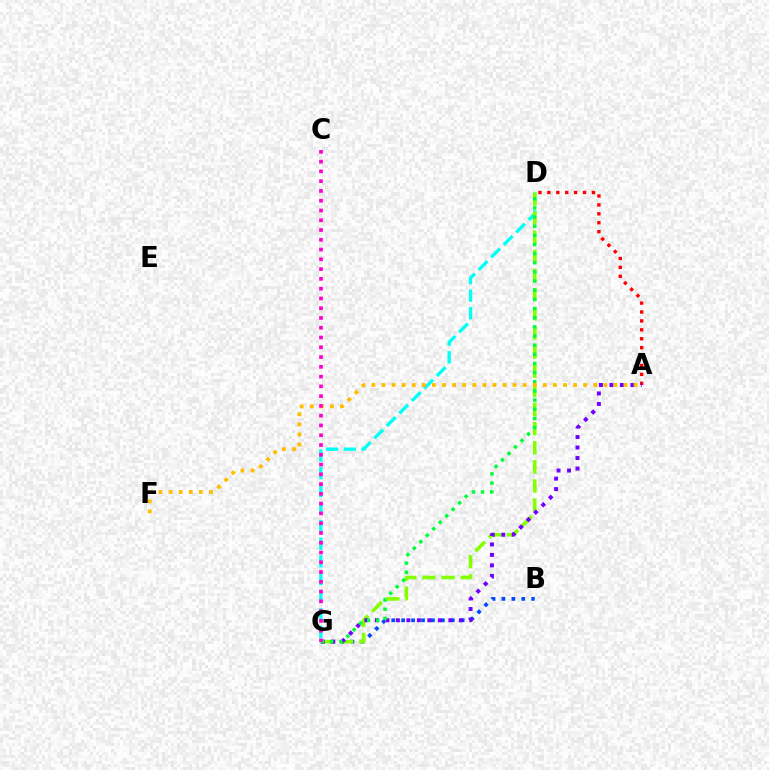{('B', 'G'): [{'color': '#004bff', 'line_style': 'dotted', 'thickness': 2.7}], ('A', 'D'): [{'color': '#ff0000', 'line_style': 'dotted', 'thickness': 2.42}], ('D', 'G'): [{'color': '#00fff6', 'line_style': 'dashed', 'thickness': 2.4}, {'color': '#84ff00', 'line_style': 'dashed', 'thickness': 2.6}, {'color': '#00ff39', 'line_style': 'dotted', 'thickness': 2.49}], ('A', 'G'): [{'color': '#7200ff', 'line_style': 'dotted', 'thickness': 2.85}], ('A', 'F'): [{'color': '#ffbd00', 'line_style': 'dotted', 'thickness': 2.74}], ('C', 'G'): [{'color': '#ff00cf', 'line_style': 'dotted', 'thickness': 2.66}]}